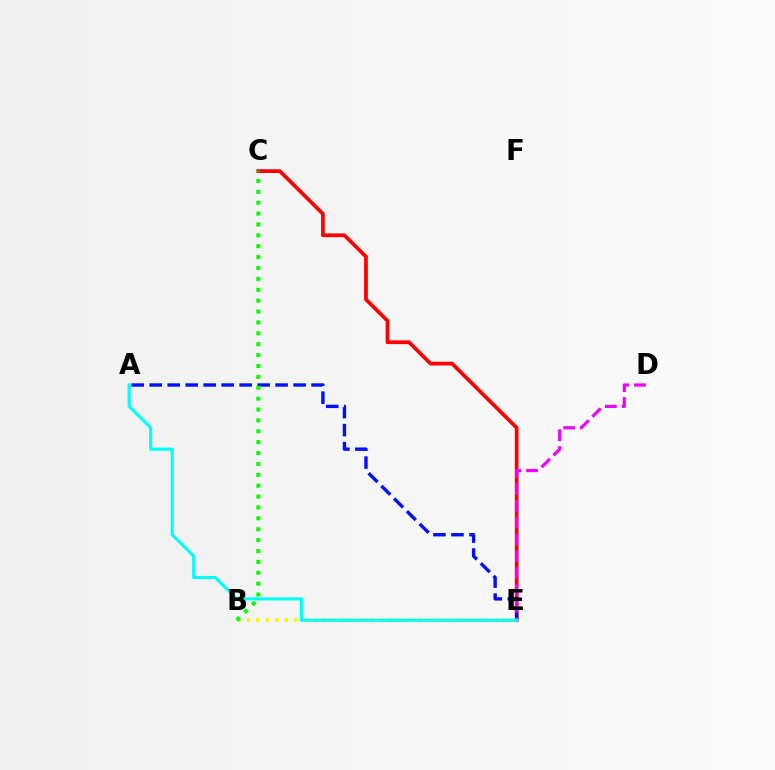{('C', 'E'): [{'color': '#ff0000', 'line_style': 'solid', 'thickness': 2.7}], ('A', 'E'): [{'color': '#0010ff', 'line_style': 'dashed', 'thickness': 2.44}, {'color': '#00fff6', 'line_style': 'solid', 'thickness': 2.26}], ('B', 'E'): [{'color': '#fcf500', 'line_style': 'dotted', 'thickness': 2.58}], ('D', 'E'): [{'color': '#ee00ff', 'line_style': 'dashed', 'thickness': 2.29}], ('B', 'C'): [{'color': '#08ff00', 'line_style': 'dotted', 'thickness': 2.96}]}